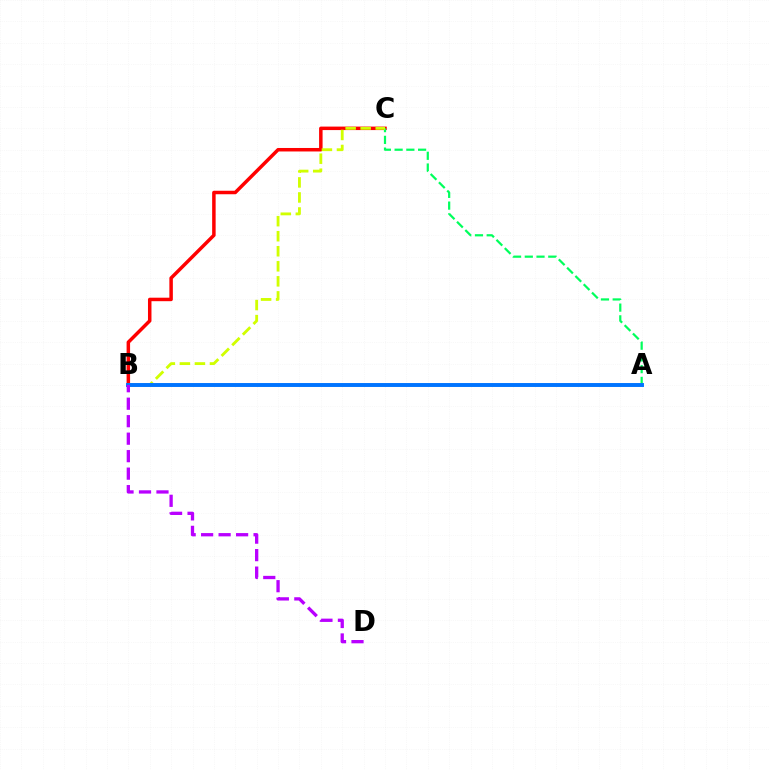{('B', 'C'): [{'color': '#ff0000', 'line_style': 'solid', 'thickness': 2.51}, {'color': '#d1ff00', 'line_style': 'dashed', 'thickness': 2.04}], ('A', 'C'): [{'color': '#00ff5c', 'line_style': 'dashed', 'thickness': 1.59}], ('A', 'B'): [{'color': '#0074ff', 'line_style': 'solid', 'thickness': 2.82}], ('B', 'D'): [{'color': '#b900ff', 'line_style': 'dashed', 'thickness': 2.38}]}